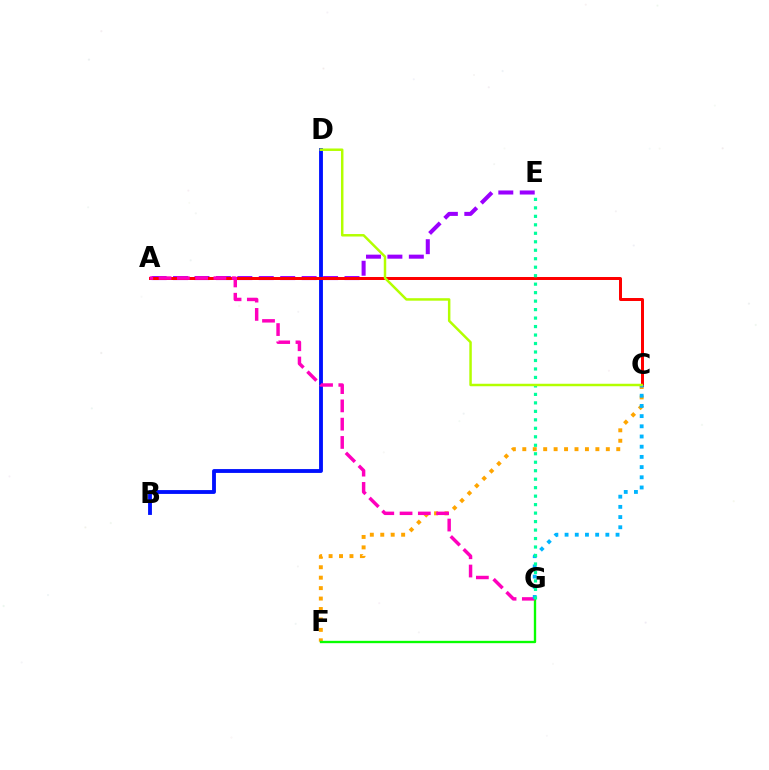{('A', 'E'): [{'color': '#9b00ff', 'line_style': 'dashed', 'thickness': 2.91}], ('C', 'F'): [{'color': '#ffa500', 'line_style': 'dotted', 'thickness': 2.84}], ('B', 'D'): [{'color': '#0010ff', 'line_style': 'solid', 'thickness': 2.76}], ('F', 'G'): [{'color': '#08ff00', 'line_style': 'solid', 'thickness': 1.69}], ('A', 'C'): [{'color': '#ff0000', 'line_style': 'solid', 'thickness': 2.15}], ('A', 'G'): [{'color': '#ff00bd', 'line_style': 'dashed', 'thickness': 2.48}], ('C', 'G'): [{'color': '#00b5ff', 'line_style': 'dotted', 'thickness': 2.77}], ('E', 'G'): [{'color': '#00ff9d', 'line_style': 'dotted', 'thickness': 2.3}], ('C', 'D'): [{'color': '#b3ff00', 'line_style': 'solid', 'thickness': 1.79}]}